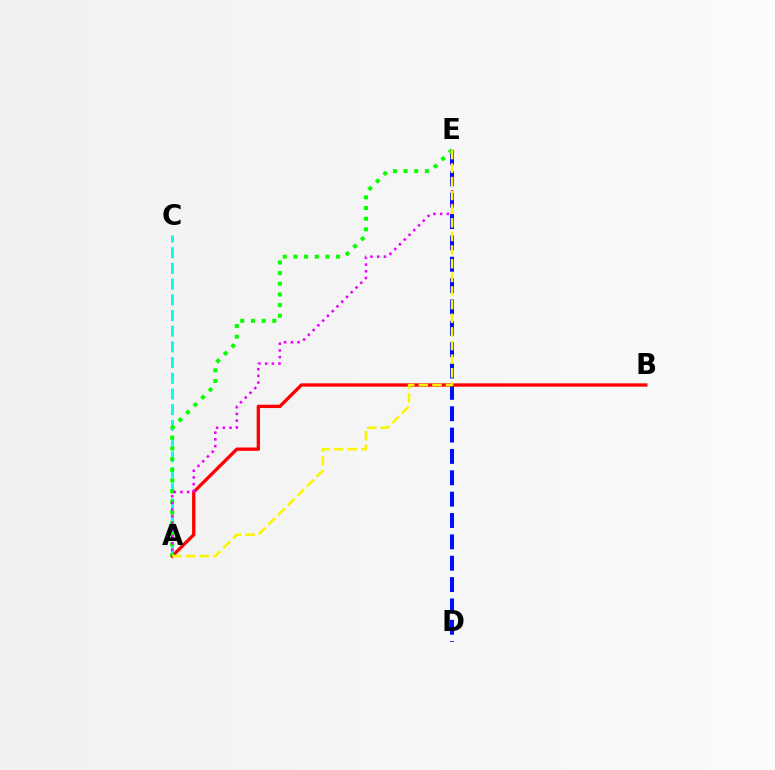{('D', 'E'): [{'color': '#0010ff', 'line_style': 'dashed', 'thickness': 2.9}], ('A', 'C'): [{'color': '#00fff6', 'line_style': 'dashed', 'thickness': 2.13}], ('A', 'B'): [{'color': '#ff0000', 'line_style': 'solid', 'thickness': 2.39}], ('A', 'E'): [{'color': '#08ff00', 'line_style': 'dotted', 'thickness': 2.9}, {'color': '#ee00ff', 'line_style': 'dotted', 'thickness': 1.82}, {'color': '#fcf500', 'line_style': 'dashed', 'thickness': 1.85}]}